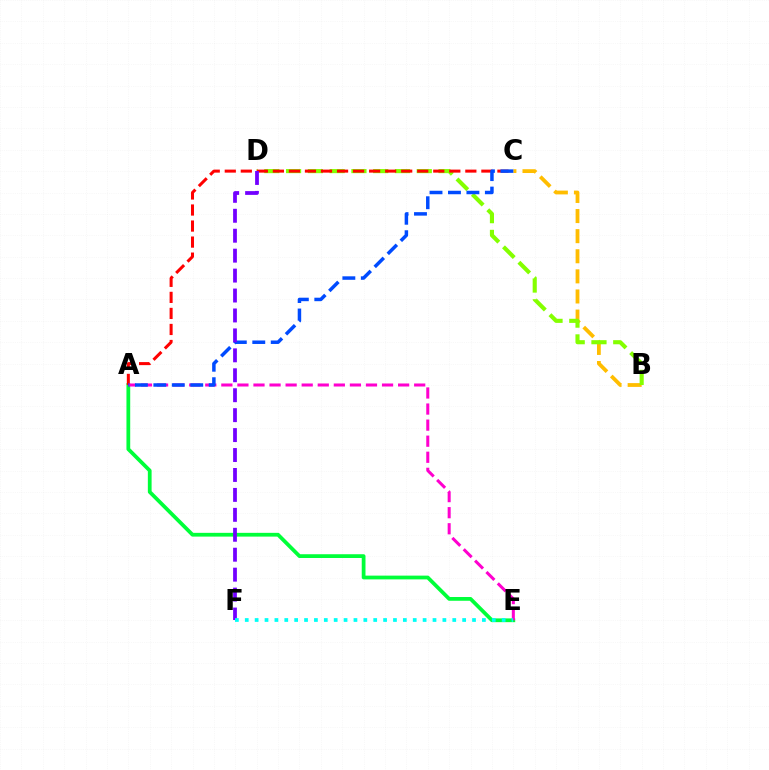{('B', 'C'): [{'color': '#ffbd00', 'line_style': 'dashed', 'thickness': 2.73}], ('A', 'E'): [{'color': '#00ff39', 'line_style': 'solid', 'thickness': 2.71}, {'color': '#ff00cf', 'line_style': 'dashed', 'thickness': 2.18}], ('B', 'D'): [{'color': '#84ff00', 'line_style': 'dashed', 'thickness': 2.96}], ('A', 'C'): [{'color': '#ff0000', 'line_style': 'dashed', 'thickness': 2.18}, {'color': '#004bff', 'line_style': 'dashed', 'thickness': 2.51}], ('D', 'F'): [{'color': '#7200ff', 'line_style': 'dashed', 'thickness': 2.71}], ('E', 'F'): [{'color': '#00fff6', 'line_style': 'dotted', 'thickness': 2.68}]}